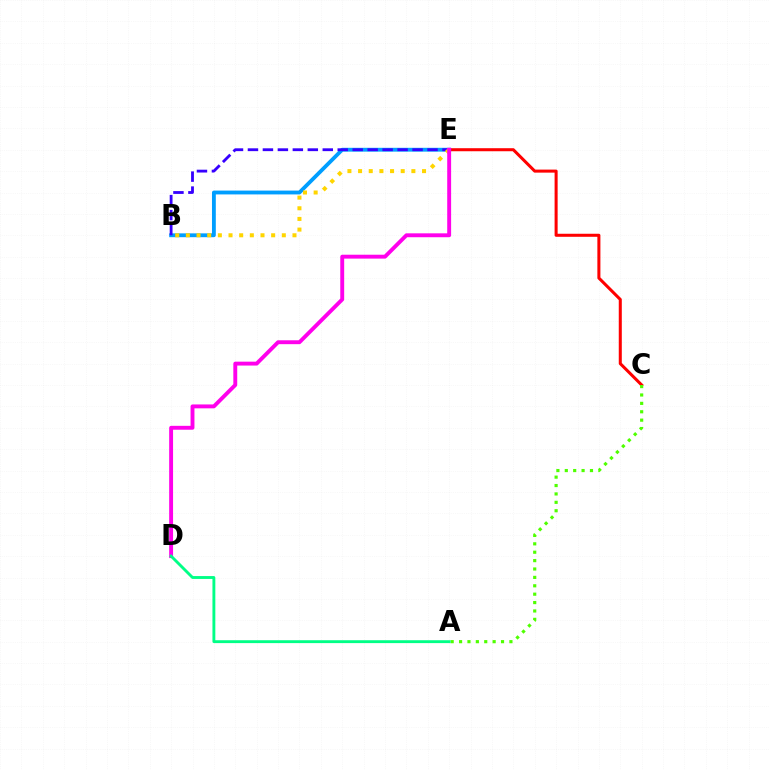{('C', 'E'): [{'color': '#ff0000', 'line_style': 'solid', 'thickness': 2.19}], ('B', 'E'): [{'color': '#009eff', 'line_style': 'solid', 'thickness': 2.76}, {'color': '#3700ff', 'line_style': 'dashed', 'thickness': 2.03}, {'color': '#ffd500', 'line_style': 'dotted', 'thickness': 2.9}], ('A', 'C'): [{'color': '#4fff00', 'line_style': 'dotted', 'thickness': 2.28}], ('D', 'E'): [{'color': '#ff00ed', 'line_style': 'solid', 'thickness': 2.8}], ('A', 'D'): [{'color': '#00ff86', 'line_style': 'solid', 'thickness': 2.07}]}